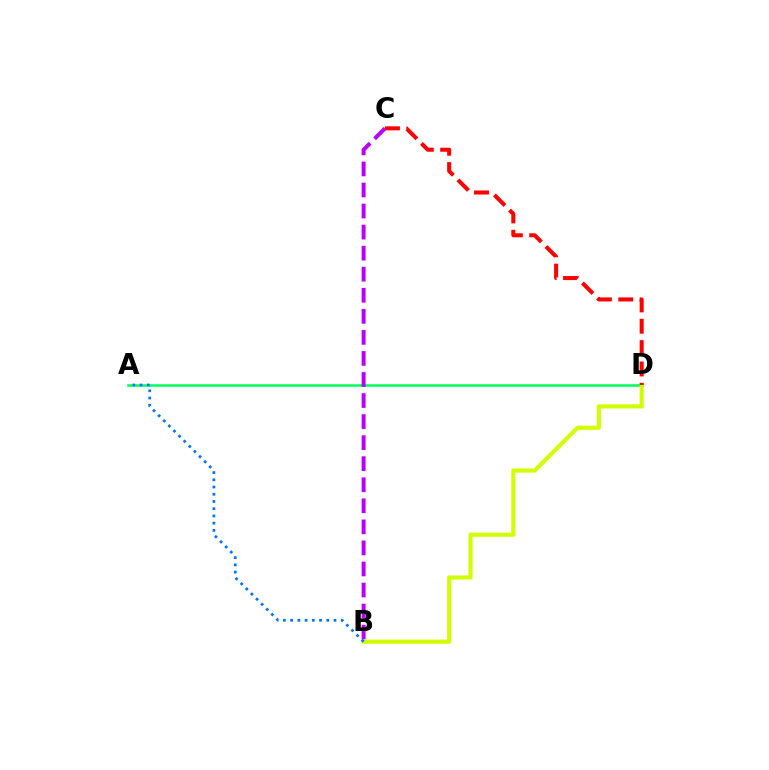{('A', 'D'): [{'color': '#00ff5c', 'line_style': 'solid', 'thickness': 1.82}], ('B', 'C'): [{'color': '#b900ff', 'line_style': 'dashed', 'thickness': 2.86}], ('B', 'D'): [{'color': '#d1ff00', 'line_style': 'solid', 'thickness': 2.97}], ('A', 'B'): [{'color': '#0074ff', 'line_style': 'dotted', 'thickness': 1.96}], ('C', 'D'): [{'color': '#ff0000', 'line_style': 'dashed', 'thickness': 2.9}]}